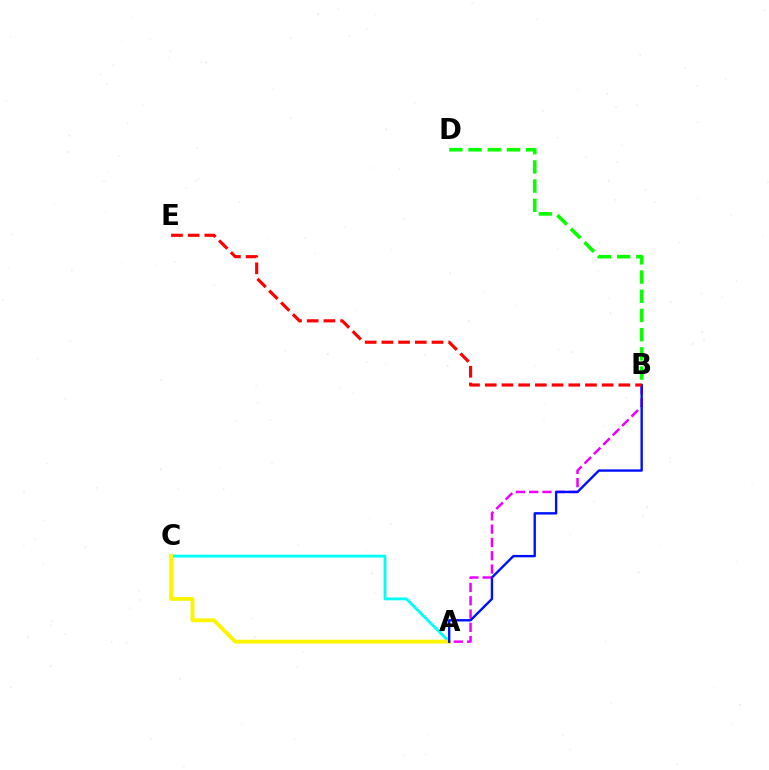{('A', 'C'): [{'color': '#00fff6', 'line_style': 'solid', 'thickness': 2.05}, {'color': '#fcf500', 'line_style': 'solid', 'thickness': 2.8}], ('A', 'B'): [{'color': '#ee00ff', 'line_style': 'dashed', 'thickness': 1.8}, {'color': '#0010ff', 'line_style': 'solid', 'thickness': 1.72}], ('B', 'D'): [{'color': '#08ff00', 'line_style': 'dashed', 'thickness': 2.61}], ('B', 'E'): [{'color': '#ff0000', 'line_style': 'dashed', 'thickness': 2.27}]}